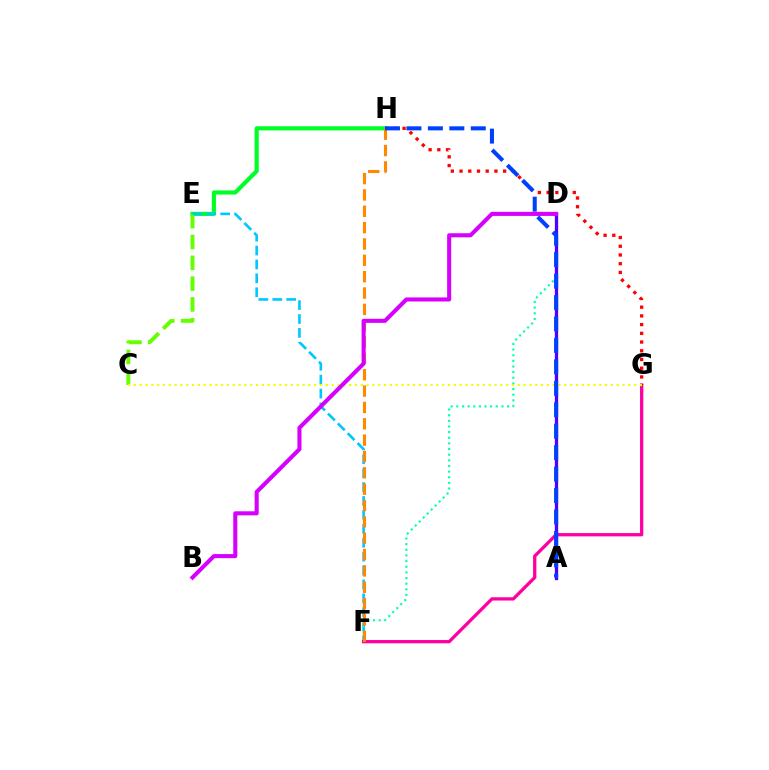{('E', 'H'): [{'color': '#00ff27', 'line_style': 'solid', 'thickness': 2.99}], ('C', 'E'): [{'color': '#66ff00', 'line_style': 'dashed', 'thickness': 2.83}], ('E', 'F'): [{'color': '#00c7ff', 'line_style': 'dashed', 'thickness': 1.89}], ('F', 'G'): [{'color': '#ff00a0', 'line_style': 'solid', 'thickness': 2.36}], ('G', 'H'): [{'color': '#ff0000', 'line_style': 'dotted', 'thickness': 2.37}], ('D', 'F'): [{'color': '#00ffaf', 'line_style': 'dotted', 'thickness': 1.53}], ('A', 'D'): [{'color': '#4f00ff', 'line_style': 'solid', 'thickness': 2.37}], ('F', 'H'): [{'color': '#ff8800', 'line_style': 'dashed', 'thickness': 2.22}], ('C', 'G'): [{'color': '#eeff00', 'line_style': 'dotted', 'thickness': 1.58}], ('A', 'H'): [{'color': '#003fff', 'line_style': 'dashed', 'thickness': 2.91}], ('B', 'D'): [{'color': '#d600ff', 'line_style': 'solid', 'thickness': 2.93}]}